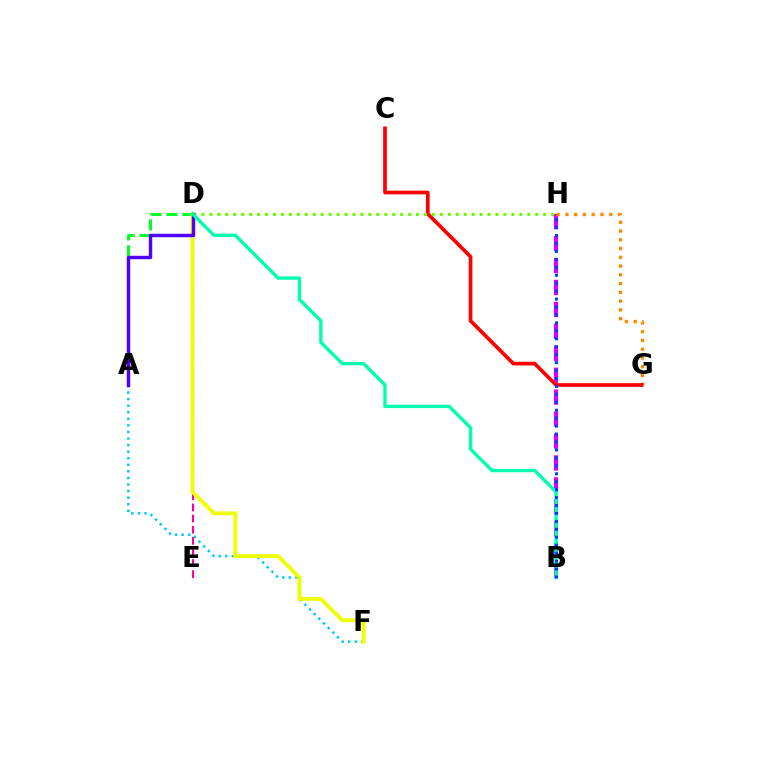{('D', 'E'): [{'color': '#ff00a0', 'line_style': 'dashed', 'thickness': 1.51}], ('B', 'H'): [{'color': '#d600ff', 'line_style': 'dashed', 'thickness': 2.98}, {'color': '#003fff', 'line_style': 'dotted', 'thickness': 2.16}], ('A', 'D'): [{'color': '#00ff27', 'line_style': 'dashed', 'thickness': 2.17}, {'color': '#4f00ff', 'line_style': 'solid', 'thickness': 2.47}], ('A', 'F'): [{'color': '#00c7ff', 'line_style': 'dotted', 'thickness': 1.79}], ('G', 'H'): [{'color': '#ff8800', 'line_style': 'dotted', 'thickness': 2.38}], ('C', 'G'): [{'color': '#ff0000', 'line_style': 'solid', 'thickness': 2.66}], ('D', 'H'): [{'color': '#66ff00', 'line_style': 'dotted', 'thickness': 2.16}], ('D', 'F'): [{'color': '#eeff00', 'line_style': 'solid', 'thickness': 2.75}], ('B', 'D'): [{'color': '#00ffaf', 'line_style': 'solid', 'thickness': 2.43}]}